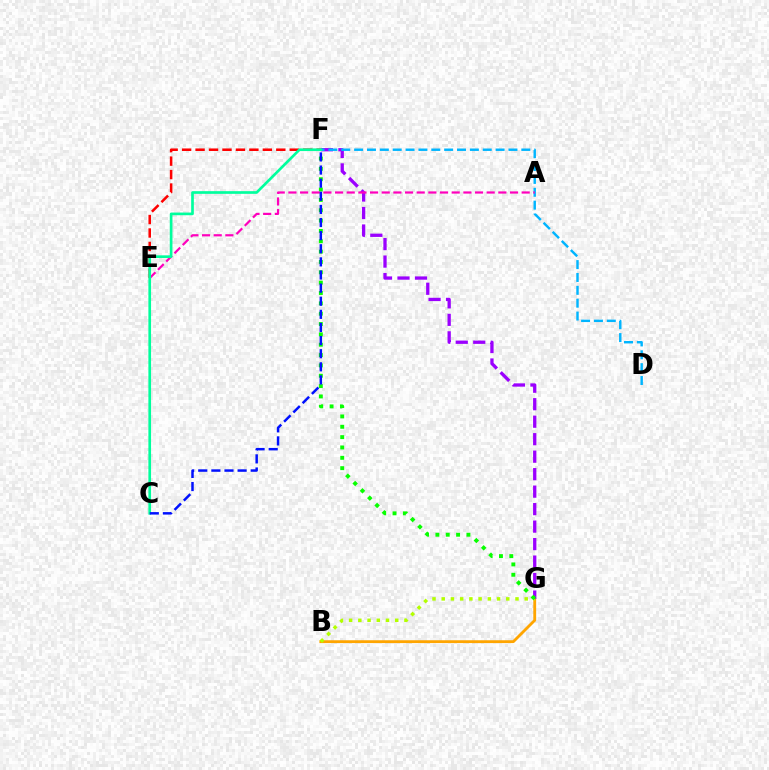{('E', 'F'): [{'color': '#ff0000', 'line_style': 'dashed', 'thickness': 1.83}], ('B', 'G'): [{'color': '#ffa500', 'line_style': 'solid', 'thickness': 2.04}, {'color': '#b3ff00', 'line_style': 'dotted', 'thickness': 2.51}], ('F', 'G'): [{'color': '#9b00ff', 'line_style': 'dashed', 'thickness': 2.38}, {'color': '#08ff00', 'line_style': 'dotted', 'thickness': 2.81}], ('D', 'F'): [{'color': '#00b5ff', 'line_style': 'dashed', 'thickness': 1.75}], ('A', 'E'): [{'color': '#ff00bd', 'line_style': 'dashed', 'thickness': 1.58}], ('C', 'F'): [{'color': '#00ff9d', 'line_style': 'solid', 'thickness': 1.92}, {'color': '#0010ff', 'line_style': 'dashed', 'thickness': 1.78}]}